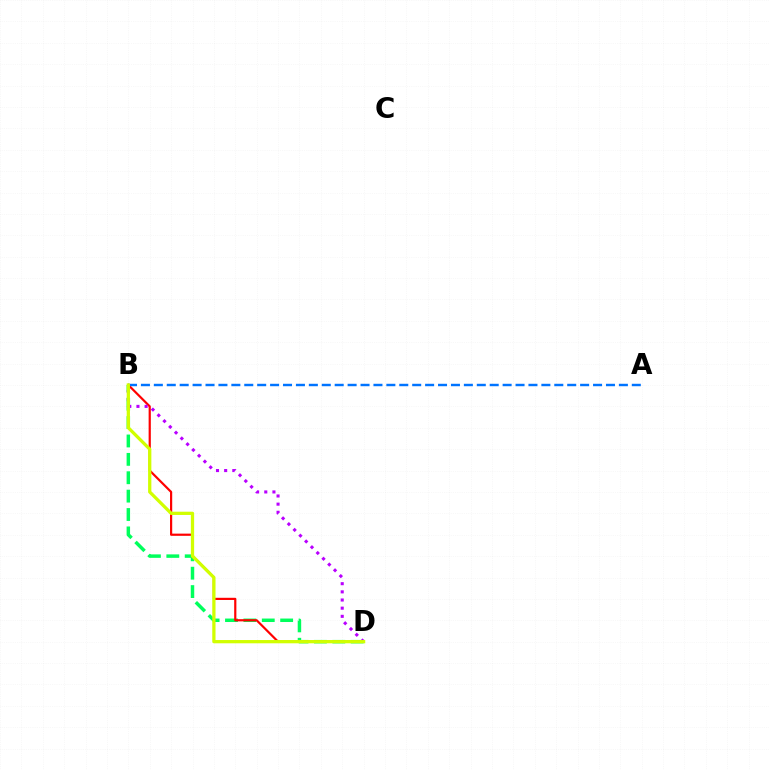{('B', 'D'): [{'color': '#00ff5c', 'line_style': 'dashed', 'thickness': 2.5}, {'color': '#ff0000', 'line_style': 'solid', 'thickness': 1.58}, {'color': '#b900ff', 'line_style': 'dotted', 'thickness': 2.22}, {'color': '#d1ff00', 'line_style': 'solid', 'thickness': 2.35}], ('A', 'B'): [{'color': '#0074ff', 'line_style': 'dashed', 'thickness': 1.75}]}